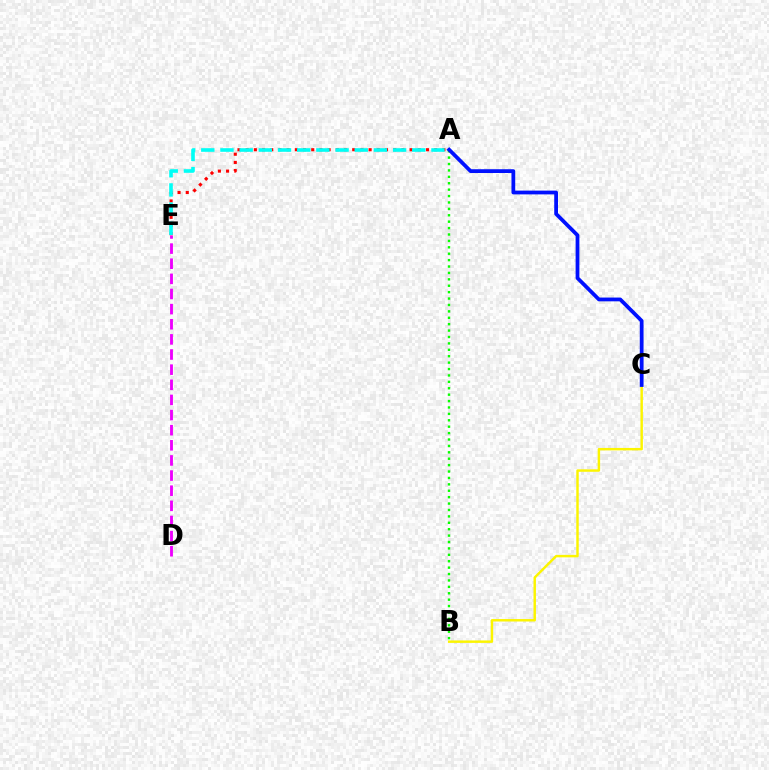{('A', 'E'): [{'color': '#ff0000', 'line_style': 'dotted', 'thickness': 2.23}, {'color': '#00fff6', 'line_style': 'dashed', 'thickness': 2.61}], ('B', 'C'): [{'color': '#fcf500', 'line_style': 'solid', 'thickness': 1.77}], ('D', 'E'): [{'color': '#ee00ff', 'line_style': 'dashed', 'thickness': 2.06}], ('A', 'B'): [{'color': '#08ff00', 'line_style': 'dotted', 'thickness': 1.74}], ('A', 'C'): [{'color': '#0010ff', 'line_style': 'solid', 'thickness': 2.72}]}